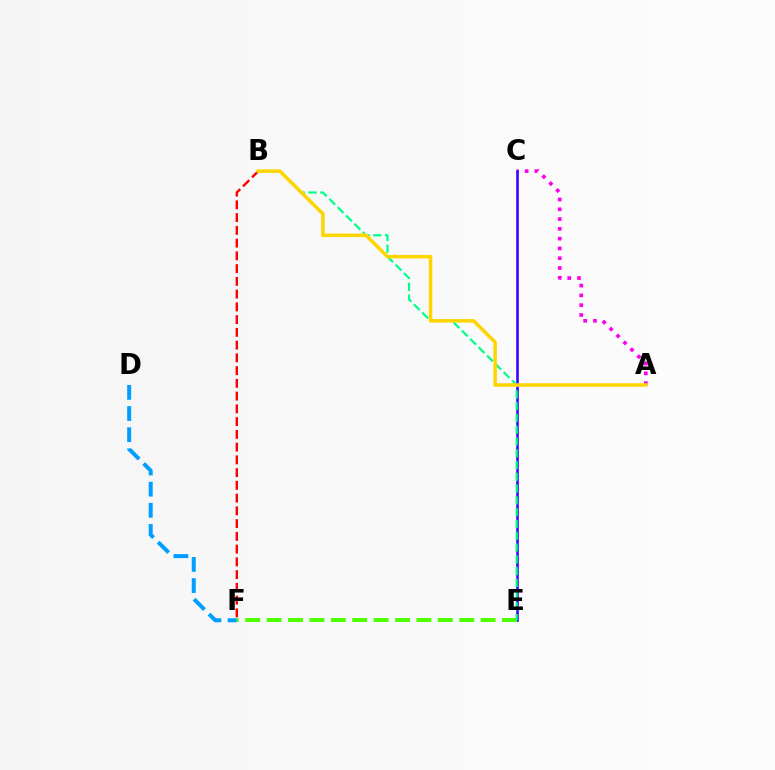{('D', 'F'): [{'color': '#009eff', 'line_style': 'dashed', 'thickness': 2.87}], ('A', 'C'): [{'color': '#ff00ed', 'line_style': 'dotted', 'thickness': 2.66}], ('C', 'E'): [{'color': '#3700ff', 'line_style': 'solid', 'thickness': 1.84}], ('E', 'F'): [{'color': '#4fff00', 'line_style': 'dashed', 'thickness': 2.91}], ('B', 'E'): [{'color': '#00ff86', 'line_style': 'dashed', 'thickness': 1.6}], ('B', 'F'): [{'color': '#ff0000', 'line_style': 'dashed', 'thickness': 1.73}], ('A', 'B'): [{'color': '#ffd500', 'line_style': 'solid', 'thickness': 2.53}]}